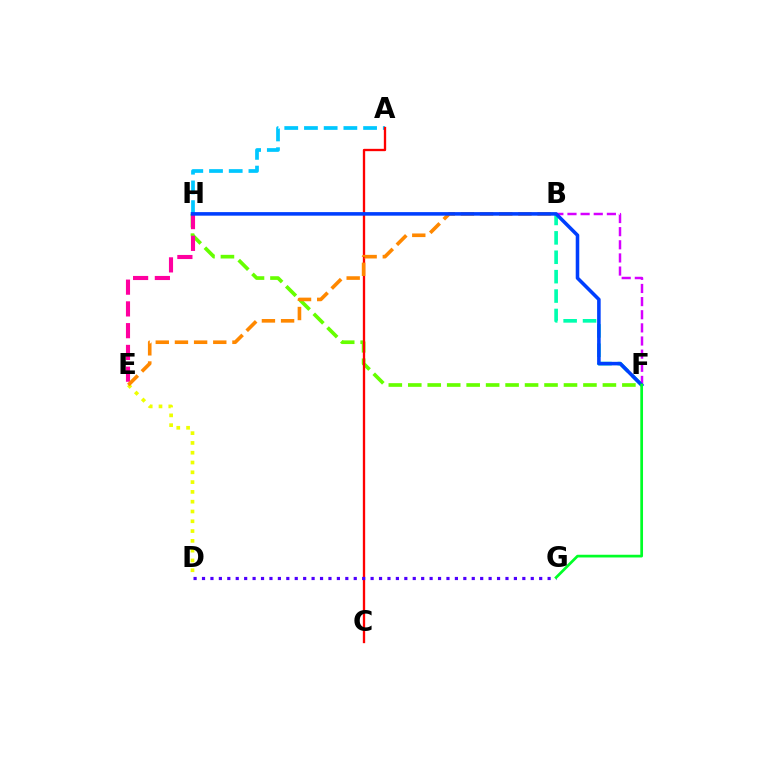{('A', 'H'): [{'color': '#00c7ff', 'line_style': 'dashed', 'thickness': 2.68}], ('F', 'H'): [{'color': '#66ff00', 'line_style': 'dashed', 'thickness': 2.64}, {'color': '#003fff', 'line_style': 'solid', 'thickness': 2.56}], ('B', 'F'): [{'color': '#00ffaf', 'line_style': 'dashed', 'thickness': 2.64}, {'color': '#d600ff', 'line_style': 'dashed', 'thickness': 1.78}], ('A', 'C'): [{'color': '#ff0000', 'line_style': 'solid', 'thickness': 1.67}], ('E', 'H'): [{'color': '#ff00a0', 'line_style': 'dashed', 'thickness': 2.96}], ('D', 'E'): [{'color': '#eeff00', 'line_style': 'dotted', 'thickness': 2.66}], ('D', 'G'): [{'color': '#4f00ff', 'line_style': 'dotted', 'thickness': 2.29}], ('B', 'E'): [{'color': '#ff8800', 'line_style': 'dashed', 'thickness': 2.6}], ('F', 'G'): [{'color': '#00ff27', 'line_style': 'solid', 'thickness': 1.95}]}